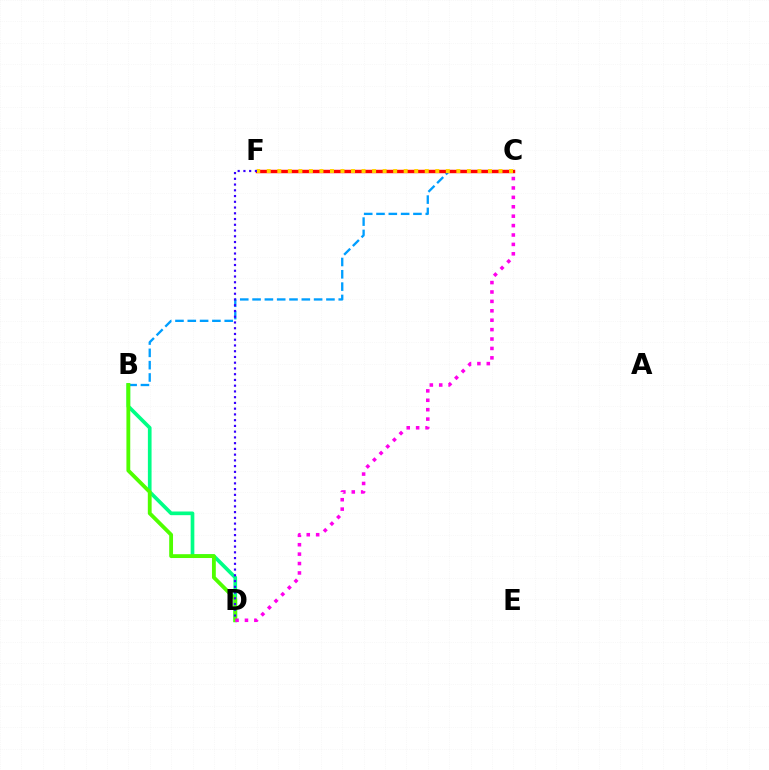{('B', 'D'): [{'color': '#00ff86', 'line_style': 'solid', 'thickness': 2.65}, {'color': '#4fff00', 'line_style': 'solid', 'thickness': 2.75}], ('B', 'C'): [{'color': '#009eff', 'line_style': 'dashed', 'thickness': 1.67}], ('C', 'D'): [{'color': '#ff00ed', 'line_style': 'dotted', 'thickness': 2.56}], ('C', 'F'): [{'color': '#ff0000', 'line_style': 'solid', 'thickness': 2.47}, {'color': '#ffd500', 'line_style': 'dotted', 'thickness': 2.86}], ('D', 'F'): [{'color': '#3700ff', 'line_style': 'dotted', 'thickness': 1.56}]}